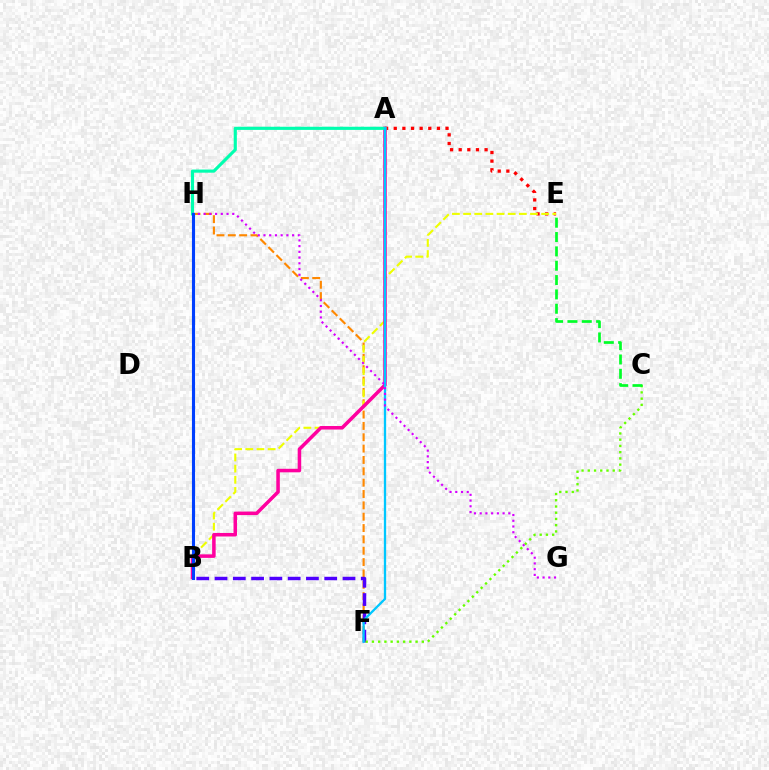{('F', 'H'): [{'color': '#ff8800', 'line_style': 'dashed', 'thickness': 1.54}], ('B', 'F'): [{'color': '#4f00ff', 'line_style': 'dashed', 'thickness': 2.48}], ('A', 'E'): [{'color': '#ff0000', 'line_style': 'dotted', 'thickness': 2.35}], ('B', 'E'): [{'color': '#eeff00', 'line_style': 'dashed', 'thickness': 1.52}], ('A', 'B'): [{'color': '#ff00a0', 'line_style': 'solid', 'thickness': 2.54}], ('A', 'H'): [{'color': '#00ffaf', 'line_style': 'solid', 'thickness': 2.26}], ('C', 'F'): [{'color': '#66ff00', 'line_style': 'dotted', 'thickness': 1.69}], ('C', 'E'): [{'color': '#00ff27', 'line_style': 'dashed', 'thickness': 1.95}], ('A', 'F'): [{'color': '#00c7ff', 'line_style': 'solid', 'thickness': 1.66}], ('G', 'H'): [{'color': '#d600ff', 'line_style': 'dotted', 'thickness': 1.56}], ('B', 'H'): [{'color': '#003fff', 'line_style': 'solid', 'thickness': 2.24}]}